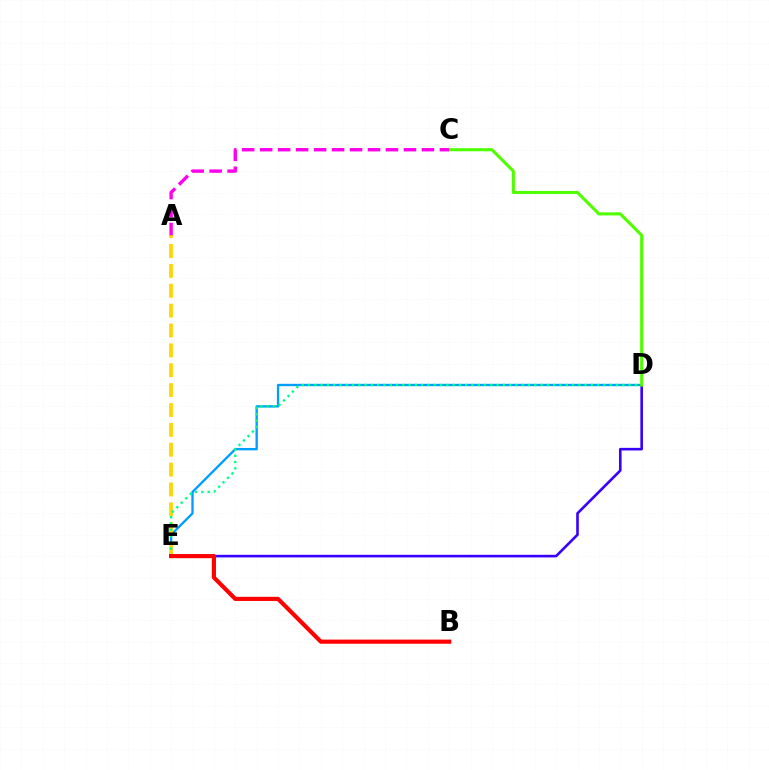{('D', 'E'): [{'color': '#009eff', 'line_style': 'solid', 'thickness': 1.69}, {'color': '#3700ff', 'line_style': 'solid', 'thickness': 1.88}, {'color': '#00ff86', 'line_style': 'dotted', 'thickness': 1.71}], ('A', 'E'): [{'color': '#ffd500', 'line_style': 'dashed', 'thickness': 2.7}], ('C', 'D'): [{'color': '#4fff00', 'line_style': 'solid', 'thickness': 2.22}], ('A', 'C'): [{'color': '#ff00ed', 'line_style': 'dashed', 'thickness': 2.44}], ('B', 'E'): [{'color': '#ff0000', 'line_style': 'solid', 'thickness': 2.98}]}